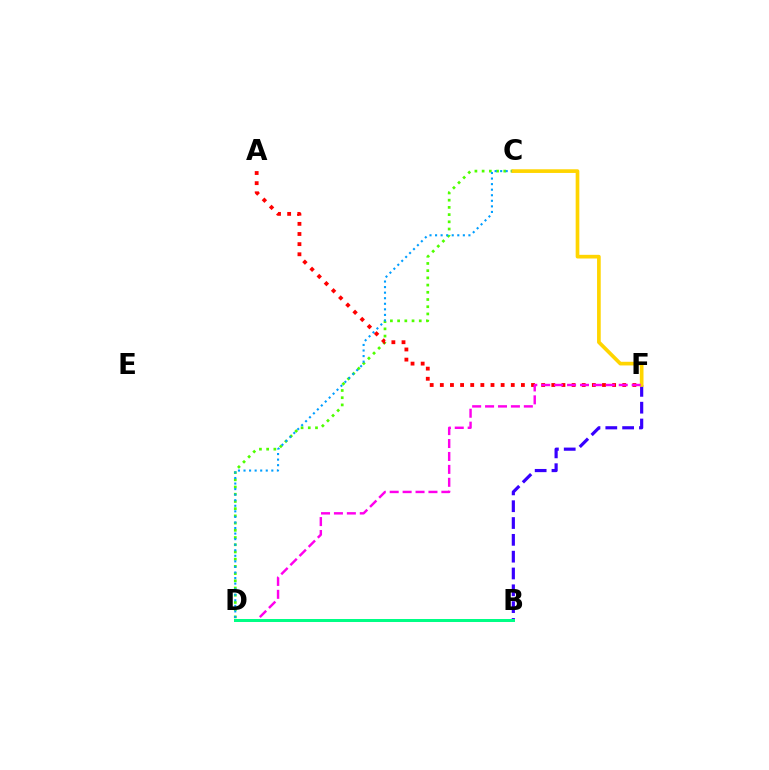{('C', 'D'): [{'color': '#4fff00', 'line_style': 'dotted', 'thickness': 1.96}, {'color': '#009eff', 'line_style': 'dotted', 'thickness': 1.51}], ('A', 'F'): [{'color': '#ff0000', 'line_style': 'dotted', 'thickness': 2.75}], ('B', 'F'): [{'color': '#3700ff', 'line_style': 'dashed', 'thickness': 2.28}], ('C', 'F'): [{'color': '#ffd500', 'line_style': 'solid', 'thickness': 2.65}], ('D', 'F'): [{'color': '#ff00ed', 'line_style': 'dashed', 'thickness': 1.76}], ('B', 'D'): [{'color': '#00ff86', 'line_style': 'solid', 'thickness': 2.16}]}